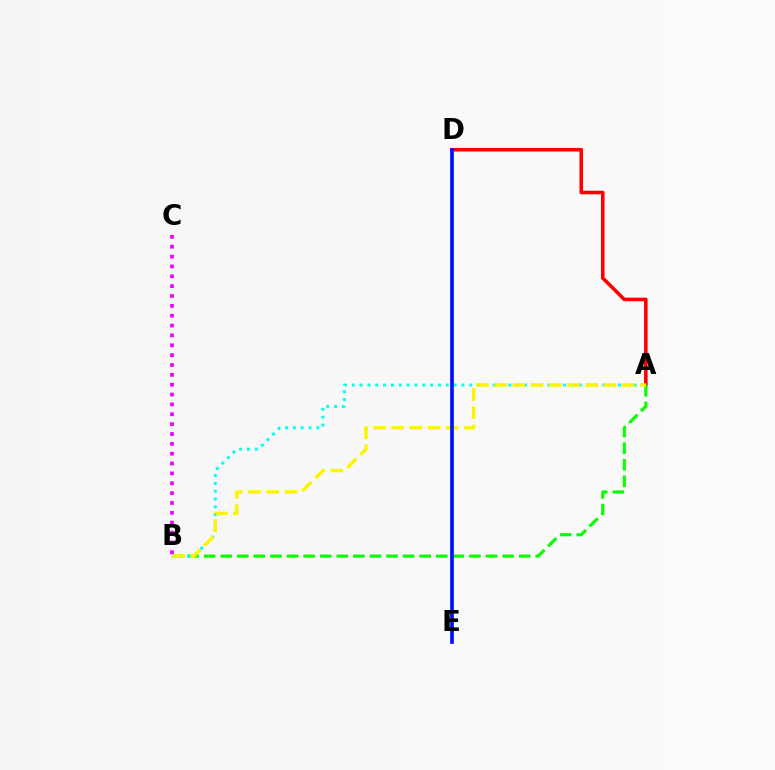{('A', 'D'): [{'color': '#ff0000', 'line_style': 'solid', 'thickness': 2.57}], ('A', 'B'): [{'color': '#08ff00', 'line_style': 'dashed', 'thickness': 2.25}, {'color': '#00fff6', 'line_style': 'dotted', 'thickness': 2.13}, {'color': '#fcf500', 'line_style': 'dashed', 'thickness': 2.47}], ('B', 'C'): [{'color': '#ee00ff', 'line_style': 'dotted', 'thickness': 2.68}], ('D', 'E'): [{'color': '#0010ff', 'line_style': 'solid', 'thickness': 2.66}]}